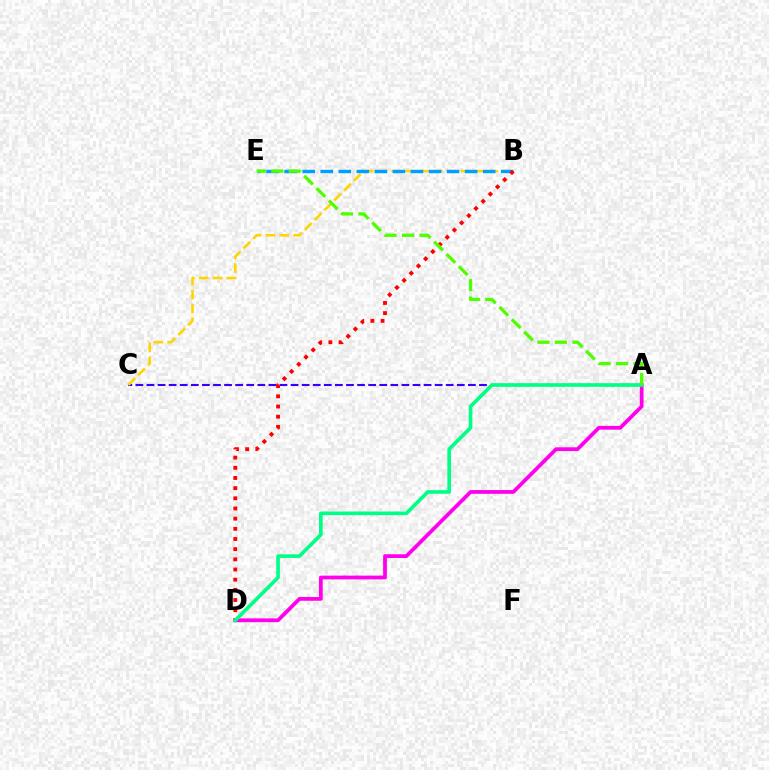{('A', 'C'): [{'color': '#3700ff', 'line_style': 'dashed', 'thickness': 1.51}], ('B', 'C'): [{'color': '#ffd500', 'line_style': 'dashed', 'thickness': 1.88}], ('B', 'E'): [{'color': '#009eff', 'line_style': 'dashed', 'thickness': 2.45}], ('A', 'D'): [{'color': '#ff00ed', 'line_style': 'solid', 'thickness': 2.71}, {'color': '#00ff86', 'line_style': 'solid', 'thickness': 2.62}], ('B', 'D'): [{'color': '#ff0000', 'line_style': 'dotted', 'thickness': 2.76}], ('A', 'E'): [{'color': '#4fff00', 'line_style': 'dashed', 'thickness': 2.37}]}